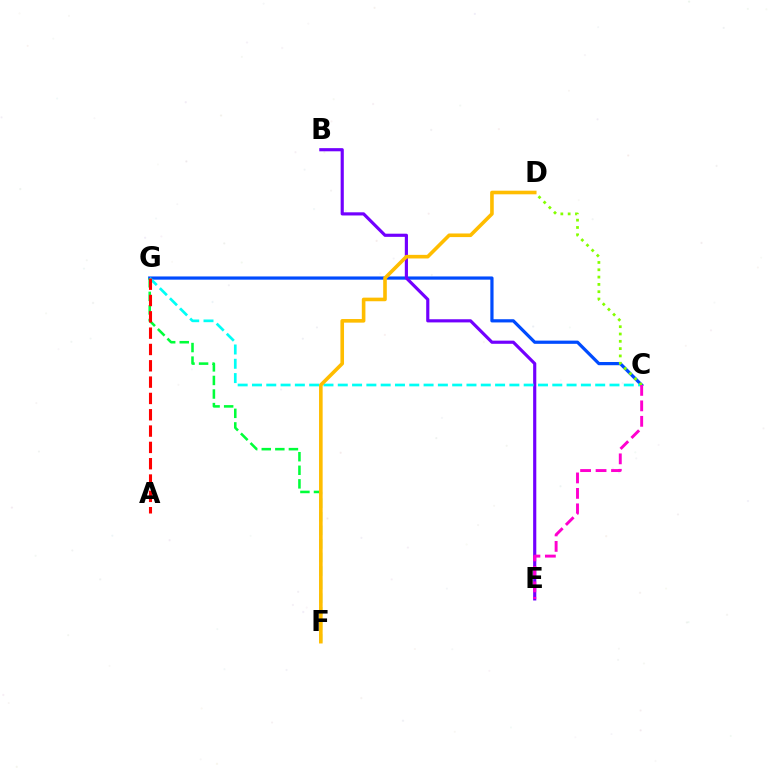{('C', 'G'): [{'color': '#004bff', 'line_style': 'solid', 'thickness': 2.31}, {'color': '#00fff6', 'line_style': 'dashed', 'thickness': 1.94}], ('F', 'G'): [{'color': '#00ff39', 'line_style': 'dashed', 'thickness': 1.84}], ('B', 'E'): [{'color': '#7200ff', 'line_style': 'solid', 'thickness': 2.27}], ('C', 'D'): [{'color': '#84ff00', 'line_style': 'dotted', 'thickness': 1.99}], ('D', 'F'): [{'color': '#ffbd00', 'line_style': 'solid', 'thickness': 2.6}], ('C', 'E'): [{'color': '#ff00cf', 'line_style': 'dashed', 'thickness': 2.1}], ('A', 'G'): [{'color': '#ff0000', 'line_style': 'dashed', 'thickness': 2.22}]}